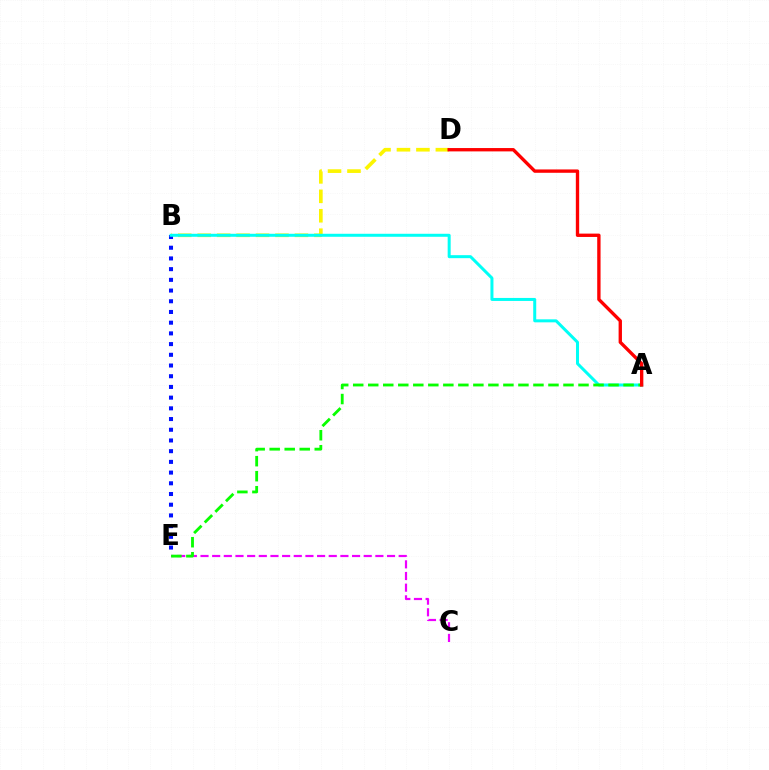{('B', 'D'): [{'color': '#fcf500', 'line_style': 'dashed', 'thickness': 2.64}], ('C', 'E'): [{'color': '#ee00ff', 'line_style': 'dashed', 'thickness': 1.58}], ('B', 'E'): [{'color': '#0010ff', 'line_style': 'dotted', 'thickness': 2.91}], ('A', 'B'): [{'color': '#00fff6', 'line_style': 'solid', 'thickness': 2.16}], ('A', 'E'): [{'color': '#08ff00', 'line_style': 'dashed', 'thickness': 2.04}], ('A', 'D'): [{'color': '#ff0000', 'line_style': 'solid', 'thickness': 2.41}]}